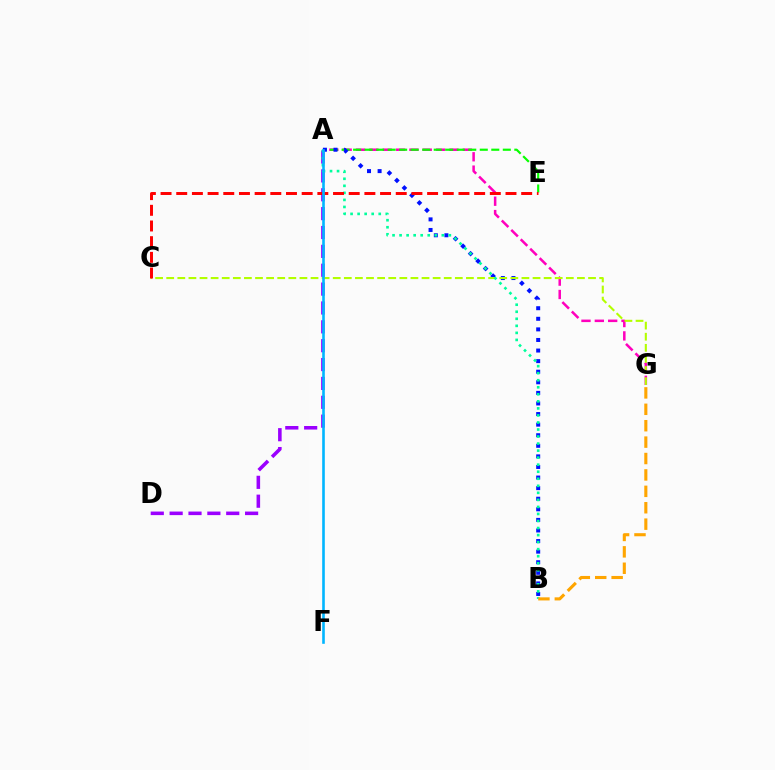{('A', 'G'): [{'color': '#ff00bd', 'line_style': 'dashed', 'thickness': 1.81}], ('A', 'E'): [{'color': '#08ff00', 'line_style': 'dashed', 'thickness': 1.56}], ('A', 'B'): [{'color': '#0010ff', 'line_style': 'dotted', 'thickness': 2.88}, {'color': '#00ff9d', 'line_style': 'dotted', 'thickness': 1.91}], ('C', 'G'): [{'color': '#b3ff00', 'line_style': 'dashed', 'thickness': 1.51}], ('A', 'D'): [{'color': '#9b00ff', 'line_style': 'dashed', 'thickness': 2.56}], ('C', 'E'): [{'color': '#ff0000', 'line_style': 'dashed', 'thickness': 2.13}], ('A', 'F'): [{'color': '#00b5ff', 'line_style': 'solid', 'thickness': 1.88}], ('B', 'G'): [{'color': '#ffa500', 'line_style': 'dashed', 'thickness': 2.23}]}